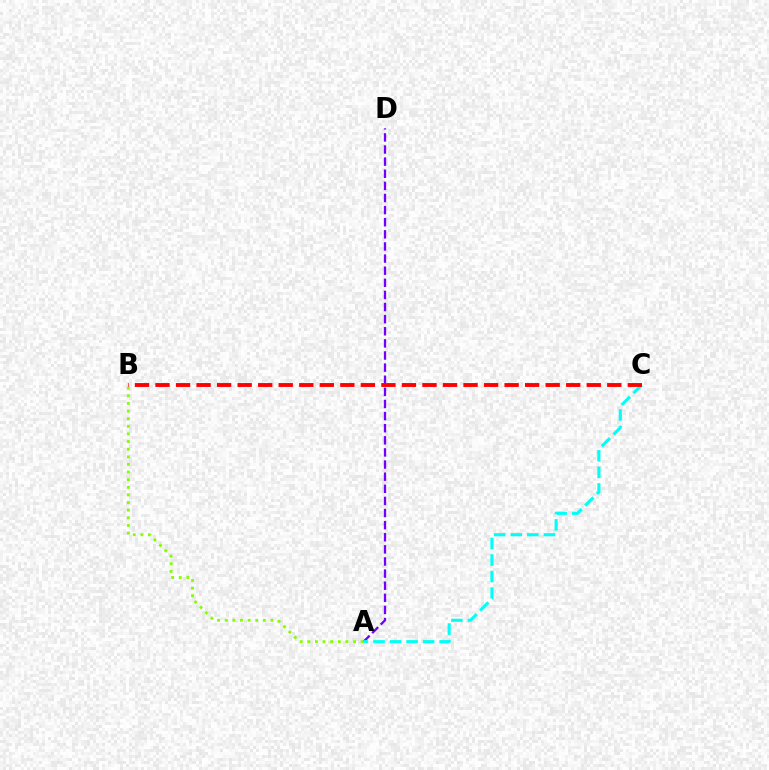{('A', 'D'): [{'color': '#7200ff', 'line_style': 'dashed', 'thickness': 1.65}], ('A', 'C'): [{'color': '#00fff6', 'line_style': 'dashed', 'thickness': 2.25}], ('A', 'B'): [{'color': '#84ff00', 'line_style': 'dotted', 'thickness': 2.07}], ('B', 'C'): [{'color': '#ff0000', 'line_style': 'dashed', 'thickness': 2.79}]}